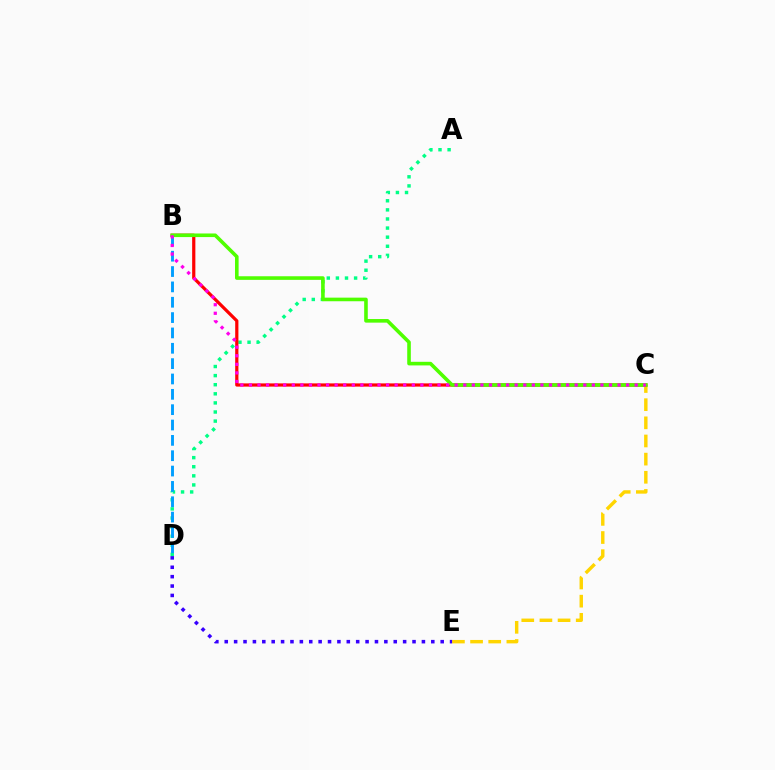{('C', 'E'): [{'color': '#ffd500', 'line_style': 'dashed', 'thickness': 2.47}], ('A', 'D'): [{'color': '#00ff86', 'line_style': 'dotted', 'thickness': 2.47}], ('B', 'C'): [{'color': '#ff0000', 'line_style': 'solid', 'thickness': 2.31}, {'color': '#4fff00', 'line_style': 'solid', 'thickness': 2.6}, {'color': '#ff00ed', 'line_style': 'dotted', 'thickness': 2.33}], ('B', 'D'): [{'color': '#009eff', 'line_style': 'dashed', 'thickness': 2.08}], ('D', 'E'): [{'color': '#3700ff', 'line_style': 'dotted', 'thickness': 2.55}]}